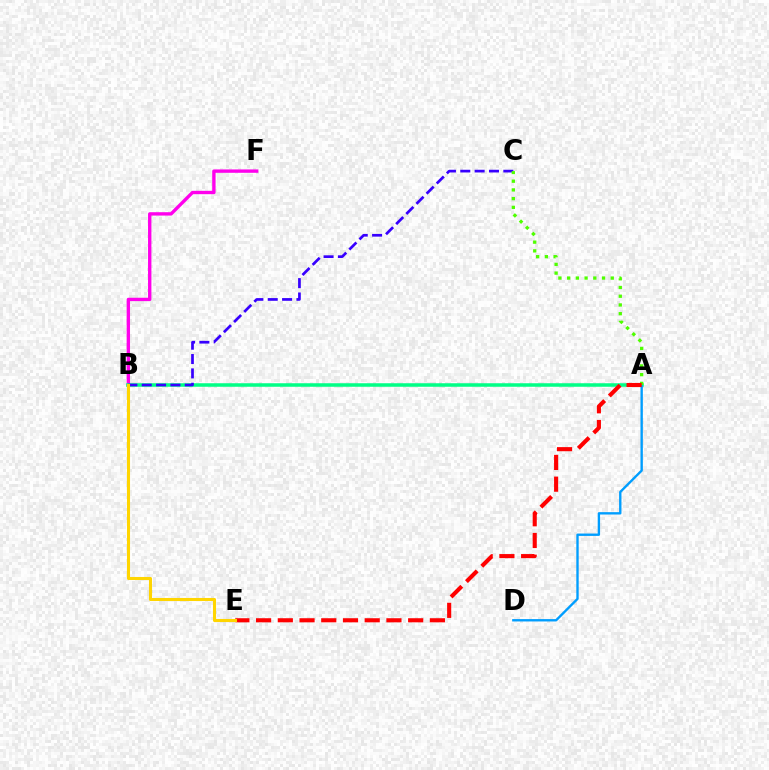{('B', 'F'): [{'color': '#ff00ed', 'line_style': 'solid', 'thickness': 2.42}], ('A', 'B'): [{'color': '#00ff86', 'line_style': 'solid', 'thickness': 2.53}], ('B', 'C'): [{'color': '#3700ff', 'line_style': 'dashed', 'thickness': 1.95}], ('A', 'D'): [{'color': '#009eff', 'line_style': 'solid', 'thickness': 1.7}], ('A', 'C'): [{'color': '#4fff00', 'line_style': 'dotted', 'thickness': 2.37}], ('A', 'E'): [{'color': '#ff0000', 'line_style': 'dashed', 'thickness': 2.95}], ('B', 'E'): [{'color': '#ffd500', 'line_style': 'solid', 'thickness': 2.2}]}